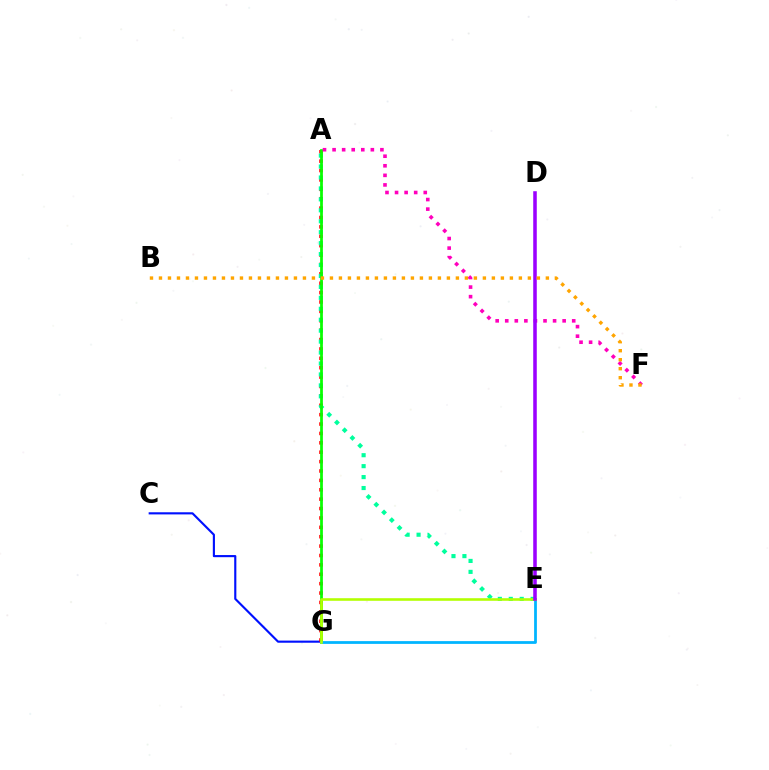{('C', 'G'): [{'color': '#0010ff', 'line_style': 'solid', 'thickness': 1.54}], ('A', 'G'): [{'color': '#ff0000', 'line_style': 'dotted', 'thickness': 2.55}, {'color': '#08ff00', 'line_style': 'solid', 'thickness': 1.98}], ('A', 'E'): [{'color': '#00ff9d', 'line_style': 'dotted', 'thickness': 2.97}], ('E', 'G'): [{'color': '#00b5ff', 'line_style': 'solid', 'thickness': 1.99}, {'color': '#b3ff00', 'line_style': 'solid', 'thickness': 1.86}], ('A', 'F'): [{'color': '#ff00bd', 'line_style': 'dotted', 'thickness': 2.6}], ('D', 'E'): [{'color': '#9b00ff', 'line_style': 'solid', 'thickness': 2.55}], ('B', 'F'): [{'color': '#ffa500', 'line_style': 'dotted', 'thickness': 2.44}]}